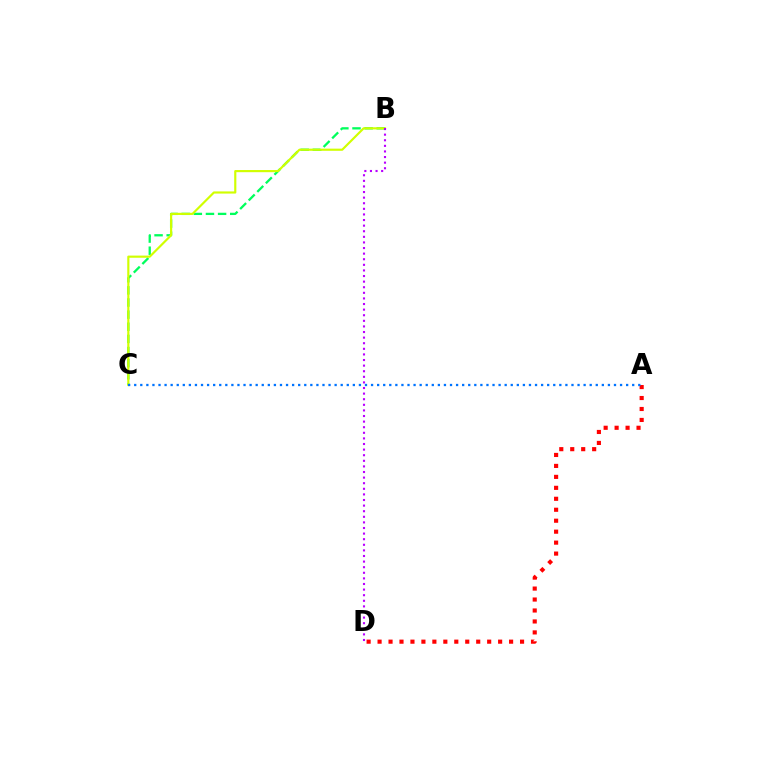{('A', 'D'): [{'color': '#ff0000', 'line_style': 'dotted', 'thickness': 2.98}], ('B', 'C'): [{'color': '#00ff5c', 'line_style': 'dashed', 'thickness': 1.65}, {'color': '#d1ff00', 'line_style': 'solid', 'thickness': 1.56}], ('A', 'C'): [{'color': '#0074ff', 'line_style': 'dotted', 'thickness': 1.65}], ('B', 'D'): [{'color': '#b900ff', 'line_style': 'dotted', 'thickness': 1.52}]}